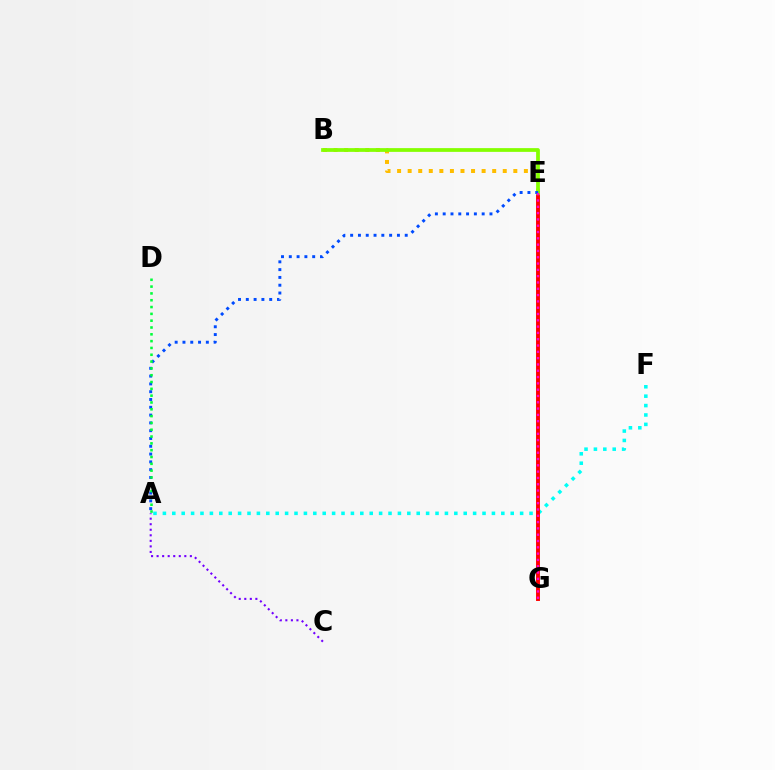{('B', 'E'): [{'color': '#ffbd00', 'line_style': 'dotted', 'thickness': 2.87}, {'color': '#84ff00', 'line_style': 'solid', 'thickness': 2.69}], ('A', 'F'): [{'color': '#00fff6', 'line_style': 'dotted', 'thickness': 2.55}], ('E', 'G'): [{'color': '#ff0000', 'line_style': 'solid', 'thickness': 2.82}, {'color': '#ff00cf', 'line_style': 'dotted', 'thickness': 1.71}], ('A', 'E'): [{'color': '#004bff', 'line_style': 'dotted', 'thickness': 2.12}], ('A', 'D'): [{'color': '#00ff39', 'line_style': 'dotted', 'thickness': 1.85}], ('A', 'C'): [{'color': '#7200ff', 'line_style': 'dotted', 'thickness': 1.51}]}